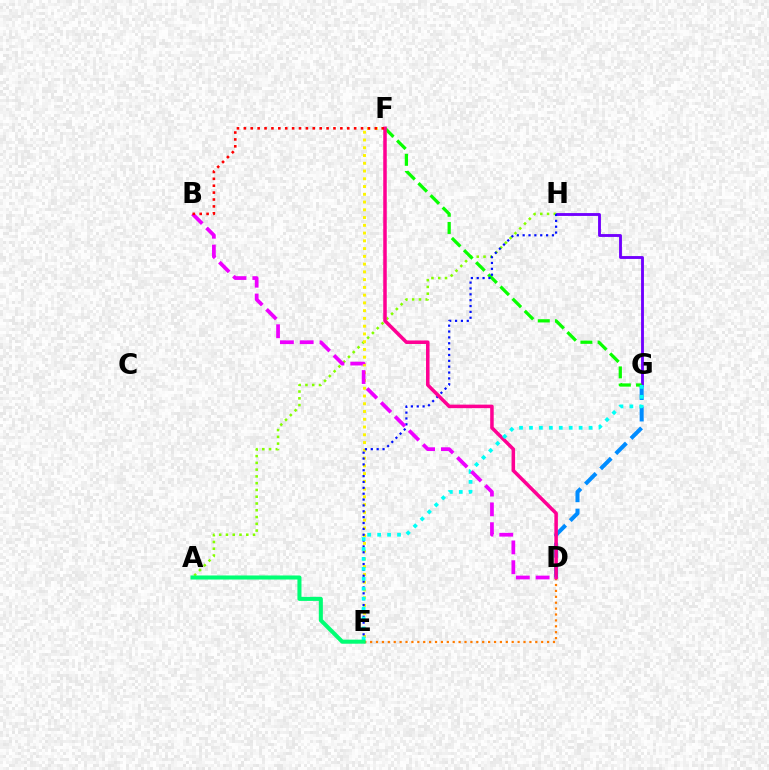{('G', 'H'): [{'color': '#7200ff', 'line_style': 'solid', 'thickness': 2.06}], ('A', 'H'): [{'color': '#84ff00', 'line_style': 'dotted', 'thickness': 1.84}], ('D', 'G'): [{'color': '#008cff', 'line_style': 'dashed', 'thickness': 2.92}], ('F', 'G'): [{'color': '#08ff00', 'line_style': 'dashed', 'thickness': 2.33}], ('E', 'F'): [{'color': '#fcf500', 'line_style': 'dotted', 'thickness': 2.11}], ('D', 'E'): [{'color': '#ff7c00', 'line_style': 'dotted', 'thickness': 1.6}], ('E', 'H'): [{'color': '#0010ff', 'line_style': 'dotted', 'thickness': 1.59}], ('D', 'F'): [{'color': '#ff0094', 'line_style': 'solid', 'thickness': 2.54}], ('E', 'G'): [{'color': '#00fff6', 'line_style': 'dotted', 'thickness': 2.7}], ('A', 'E'): [{'color': '#00ff74', 'line_style': 'solid', 'thickness': 2.91}], ('B', 'D'): [{'color': '#ee00ff', 'line_style': 'dashed', 'thickness': 2.69}], ('B', 'F'): [{'color': '#ff0000', 'line_style': 'dotted', 'thickness': 1.87}]}